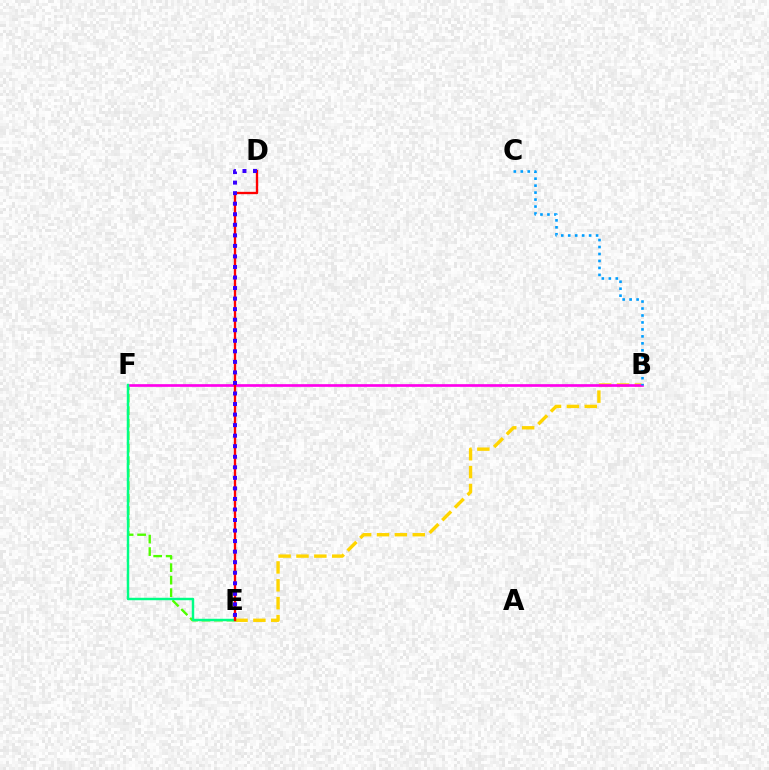{('B', 'E'): [{'color': '#ffd500', 'line_style': 'dashed', 'thickness': 2.43}], ('E', 'F'): [{'color': '#4fff00', 'line_style': 'dashed', 'thickness': 1.7}, {'color': '#00ff86', 'line_style': 'solid', 'thickness': 1.76}], ('B', 'F'): [{'color': '#ff00ed', 'line_style': 'solid', 'thickness': 1.93}], ('D', 'E'): [{'color': '#ff0000', 'line_style': 'solid', 'thickness': 1.68}, {'color': '#3700ff', 'line_style': 'dotted', 'thickness': 2.86}], ('B', 'C'): [{'color': '#009eff', 'line_style': 'dotted', 'thickness': 1.89}]}